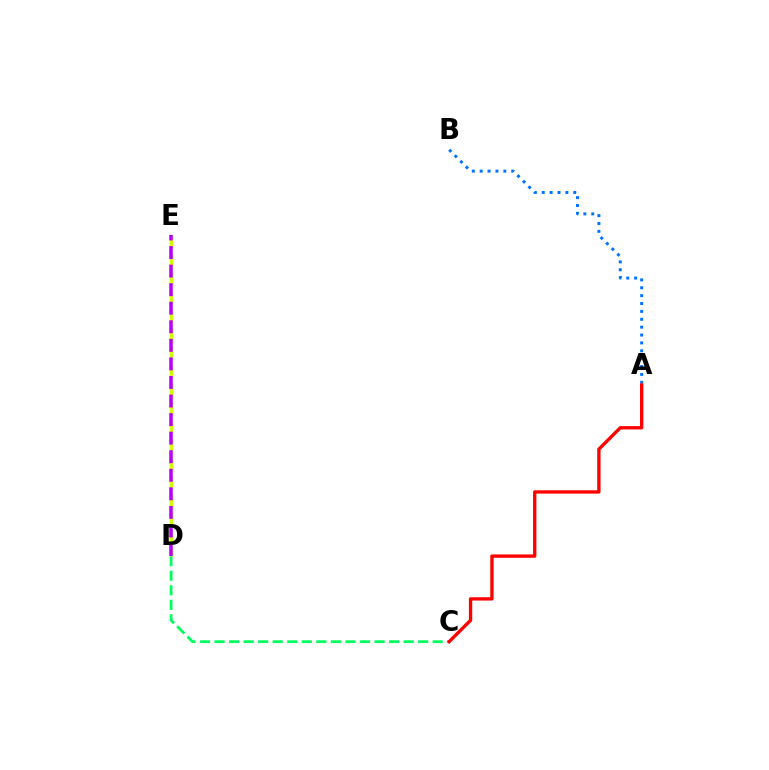{('A', 'B'): [{'color': '#0074ff', 'line_style': 'dotted', 'thickness': 2.14}], ('C', 'D'): [{'color': '#00ff5c', 'line_style': 'dashed', 'thickness': 1.98}], ('D', 'E'): [{'color': '#d1ff00', 'line_style': 'dashed', 'thickness': 2.51}, {'color': '#b900ff', 'line_style': 'dashed', 'thickness': 2.52}], ('A', 'C'): [{'color': '#ff0000', 'line_style': 'solid', 'thickness': 2.4}]}